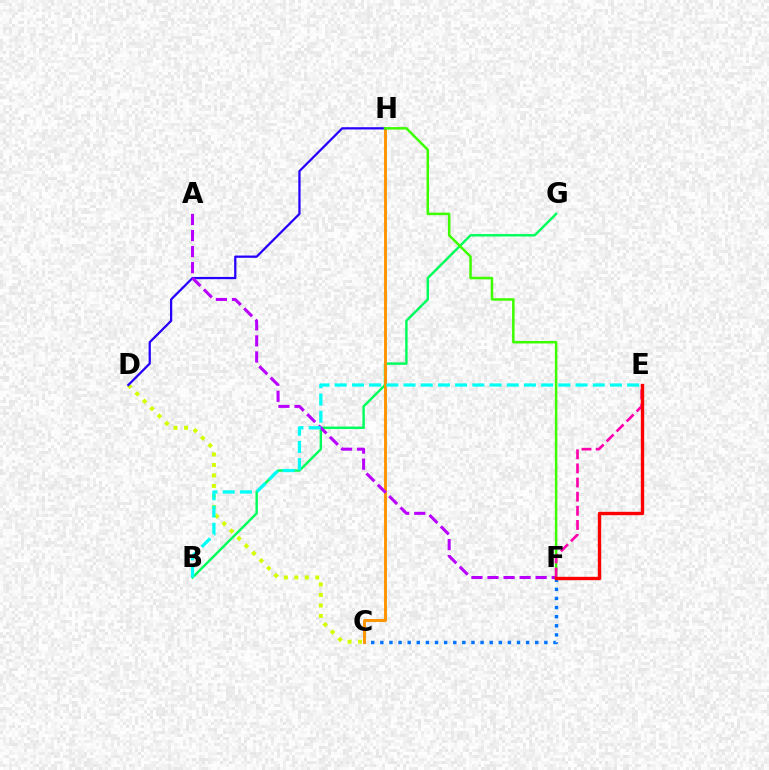{('C', 'F'): [{'color': '#0074ff', 'line_style': 'dotted', 'thickness': 2.48}], ('B', 'G'): [{'color': '#00ff5c', 'line_style': 'solid', 'thickness': 1.75}], ('C', 'D'): [{'color': '#d1ff00', 'line_style': 'dotted', 'thickness': 2.85}], ('C', 'H'): [{'color': '#ff9400', 'line_style': 'solid', 'thickness': 2.09}], ('D', 'H'): [{'color': '#2500ff', 'line_style': 'solid', 'thickness': 1.62}], ('A', 'F'): [{'color': '#b900ff', 'line_style': 'dashed', 'thickness': 2.18}], ('F', 'H'): [{'color': '#3dff00', 'line_style': 'solid', 'thickness': 1.8}], ('E', 'F'): [{'color': '#ff00ac', 'line_style': 'dashed', 'thickness': 1.92}, {'color': '#ff0000', 'line_style': 'solid', 'thickness': 2.42}], ('B', 'E'): [{'color': '#00fff6', 'line_style': 'dashed', 'thickness': 2.34}]}